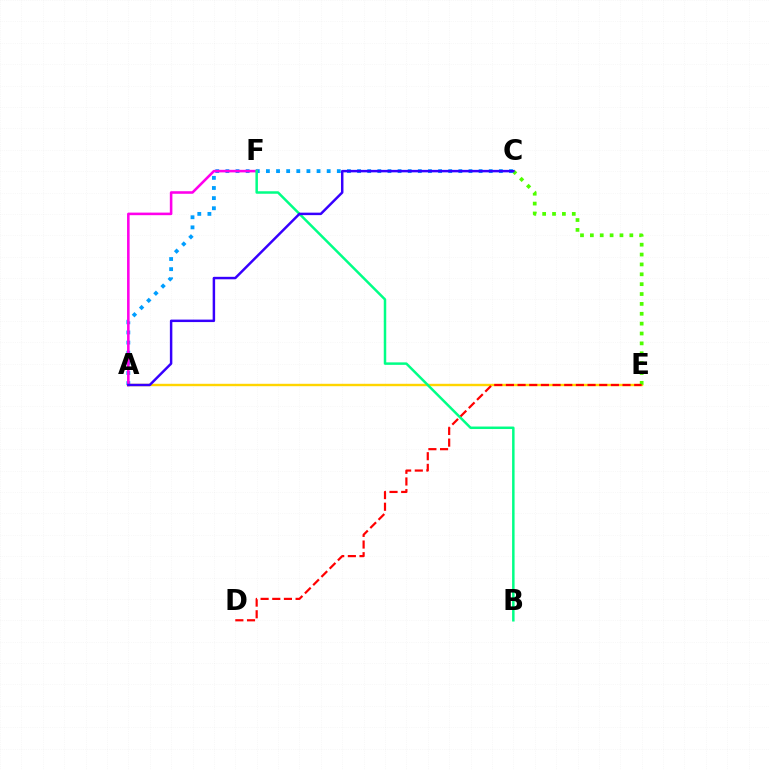{('A', 'E'): [{'color': '#ffd500', 'line_style': 'solid', 'thickness': 1.73}], ('C', 'E'): [{'color': '#4fff00', 'line_style': 'dotted', 'thickness': 2.68}], ('A', 'C'): [{'color': '#009eff', 'line_style': 'dotted', 'thickness': 2.75}, {'color': '#3700ff', 'line_style': 'solid', 'thickness': 1.78}], ('A', 'F'): [{'color': '#ff00ed', 'line_style': 'solid', 'thickness': 1.85}], ('B', 'F'): [{'color': '#00ff86', 'line_style': 'solid', 'thickness': 1.79}], ('D', 'E'): [{'color': '#ff0000', 'line_style': 'dashed', 'thickness': 1.58}]}